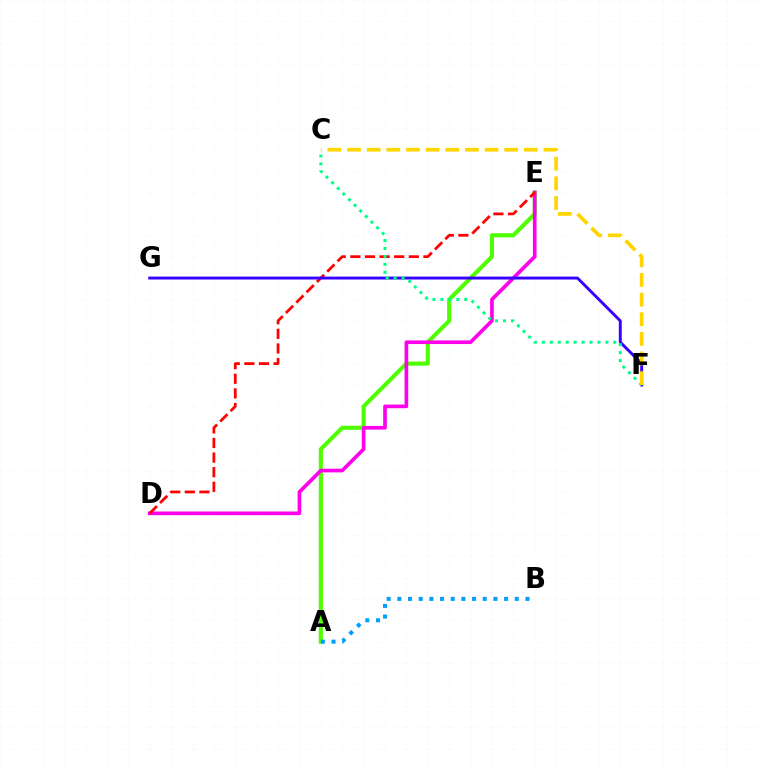{('A', 'E'): [{'color': '#4fff00', 'line_style': 'solid', 'thickness': 2.95}], ('D', 'E'): [{'color': '#ff00ed', 'line_style': 'solid', 'thickness': 2.64}, {'color': '#ff0000', 'line_style': 'dashed', 'thickness': 1.99}], ('A', 'B'): [{'color': '#009eff', 'line_style': 'dotted', 'thickness': 2.9}], ('F', 'G'): [{'color': '#3700ff', 'line_style': 'solid', 'thickness': 2.1}], ('C', 'F'): [{'color': '#00ff86', 'line_style': 'dotted', 'thickness': 2.16}, {'color': '#ffd500', 'line_style': 'dashed', 'thickness': 2.67}]}